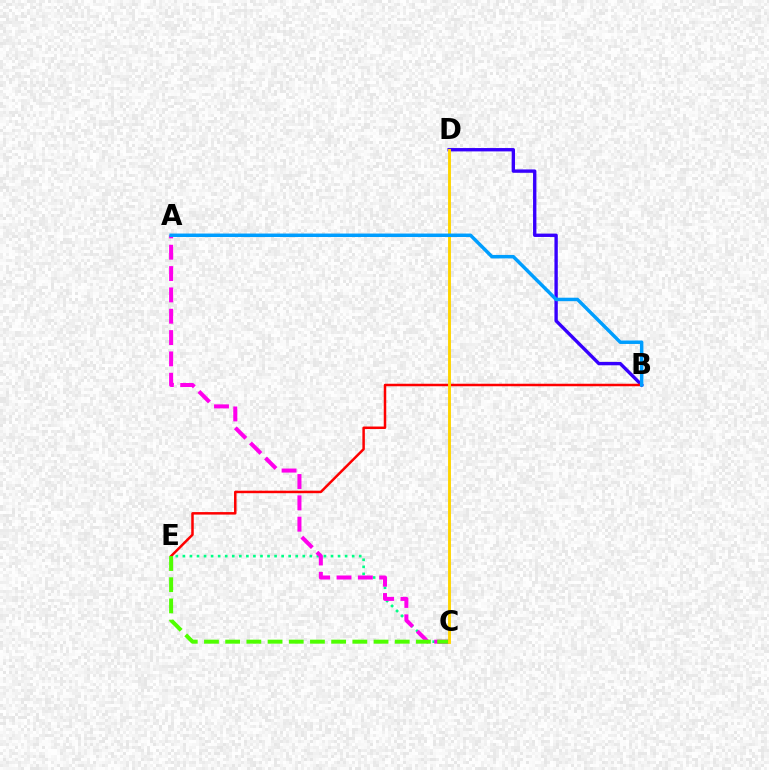{('B', 'D'): [{'color': '#3700ff', 'line_style': 'solid', 'thickness': 2.42}], ('B', 'E'): [{'color': '#ff0000', 'line_style': 'solid', 'thickness': 1.8}], ('C', 'E'): [{'color': '#00ff86', 'line_style': 'dotted', 'thickness': 1.92}, {'color': '#4fff00', 'line_style': 'dashed', 'thickness': 2.88}], ('A', 'C'): [{'color': '#ff00ed', 'line_style': 'dashed', 'thickness': 2.9}], ('C', 'D'): [{'color': '#ffd500', 'line_style': 'solid', 'thickness': 2.08}], ('A', 'B'): [{'color': '#009eff', 'line_style': 'solid', 'thickness': 2.5}]}